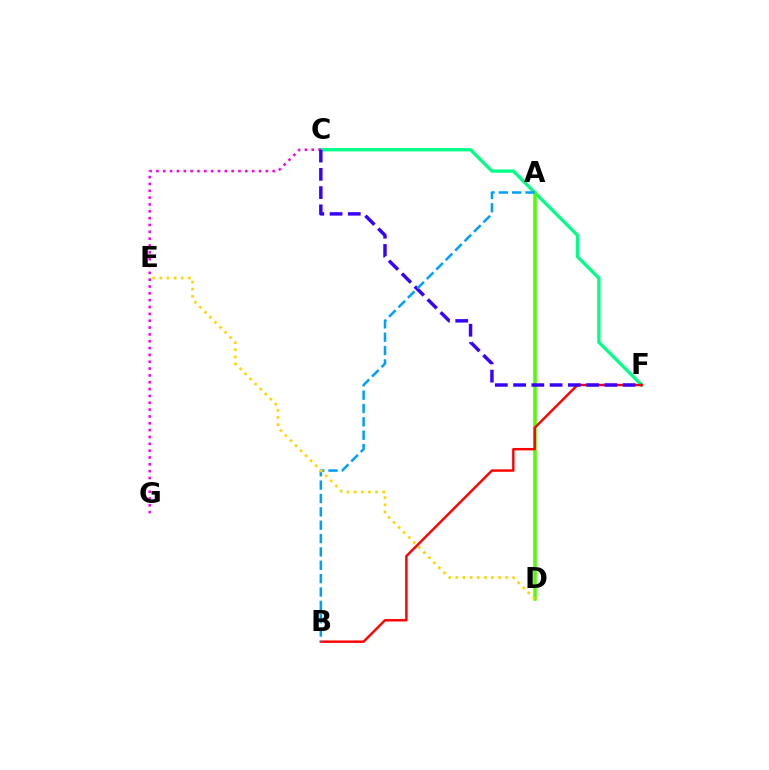{('C', 'F'): [{'color': '#00ff86', 'line_style': 'solid', 'thickness': 2.39}, {'color': '#3700ff', 'line_style': 'dashed', 'thickness': 2.48}], ('A', 'D'): [{'color': '#4fff00', 'line_style': 'solid', 'thickness': 2.54}], ('B', 'F'): [{'color': '#ff0000', 'line_style': 'solid', 'thickness': 1.75}], ('C', 'G'): [{'color': '#ff00ed', 'line_style': 'dotted', 'thickness': 1.86}], ('A', 'B'): [{'color': '#009eff', 'line_style': 'dashed', 'thickness': 1.81}], ('D', 'E'): [{'color': '#ffd500', 'line_style': 'dotted', 'thickness': 1.94}]}